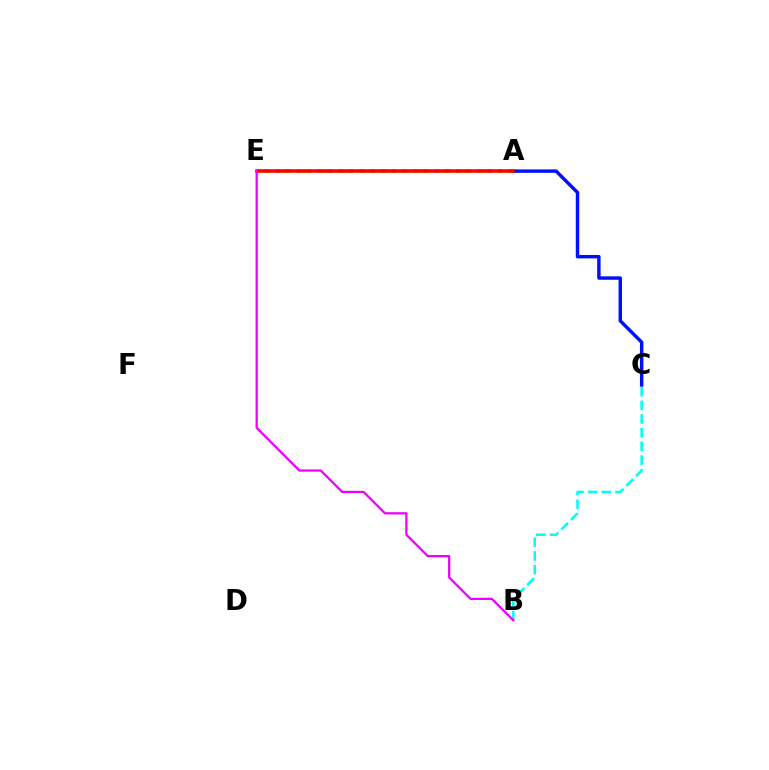{('A', 'C'): [{'color': '#0010ff', 'line_style': 'solid', 'thickness': 2.47}], ('A', 'E'): [{'color': '#fcf500', 'line_style': 'dashed', 'thickness': 2.72}, {'color': '#08ff00', 'line_style': 'dotted', 'thickness': 2.88}, {'color': '#ff0000', 'line_style': 'solid', 'thickness': 2.54}], ('B', 'C'): [{'color': '#00fff6', 'line_style': 'dashed', 'thickness': 1.86}], ('B', 'E'): [{'color': '#ee00ff', 'line_style': 'solid', 'thickness': 1.63}]}